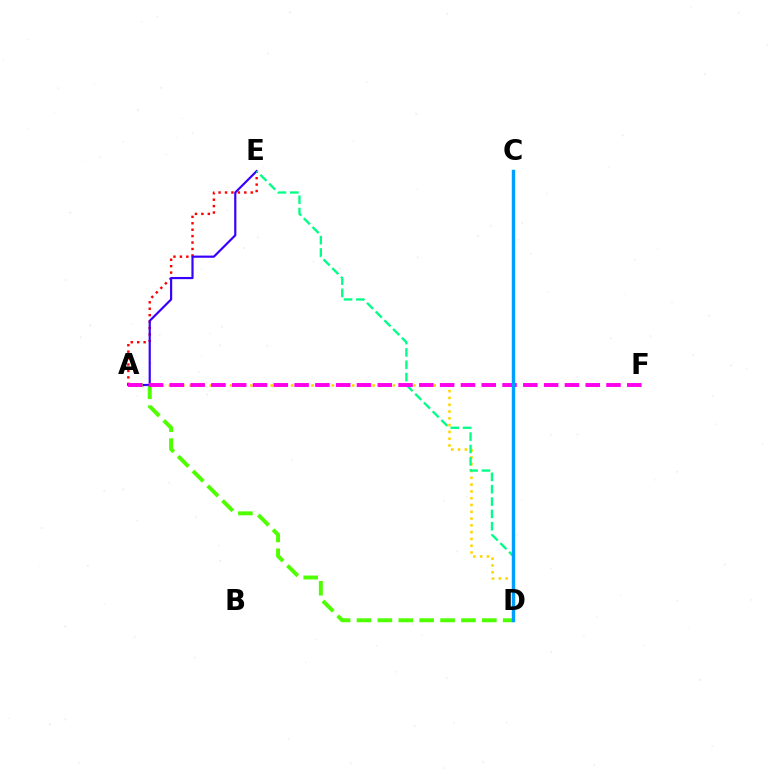{('A', 'E'): [{'color': '#ff0000', 'line_style': 'dotted', 'thickness': 1.75}, {'color': '#3700ff', 'line_style': 'solid', 'thickness': 1.57}], ('A', 'D'): [{'color': '#ffd500', 'line_style': 'dotted', 'thickness': 1.85}, {'color': '#4fff00', 'line_style': 'dashed', 'thickness': 2.84}], ('D', 'E'): [{'color': '#00ff86', 'line_style': 'dashed', 'thickness': 1.67}], ('A', 'F'): [{'color': '#ff00ed', 'line_style': 'dashed', 'thickness': 2.82}], ('C', 'D'): [{'color': '#009eff', 'line_style': 'solid', 'thickness': 2.46}]}